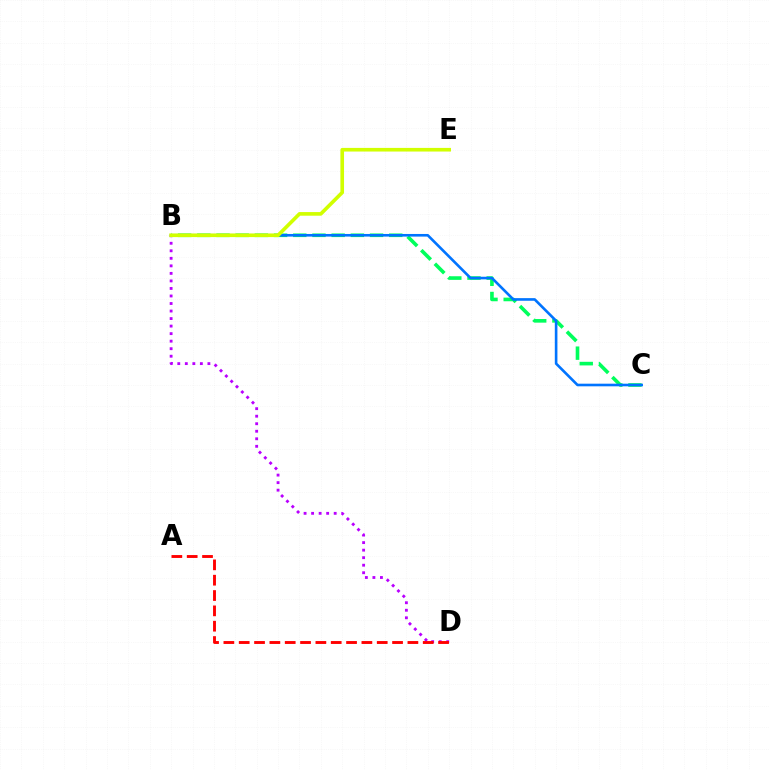{('B', 'C'): [{'color': '#00ff5c', 'line_style': 'dashed', 'thickness': 2.61}, {'color': '#0074ff', 'line_style': 'solid', 'thickness': 1.89}], ('B', 'D'): [{'color': '#b900ff', 'line_style': 'dotted', 'thickness': 2.05}], ('B', 'E'): [{'color': '#d1ff00', 'line_style': 'solid', 'thickness': 2.62}], ('A', 'D'): [{'color': '#ff0000', 'line_style': 'dashed', 'thickness': 2.08}]}